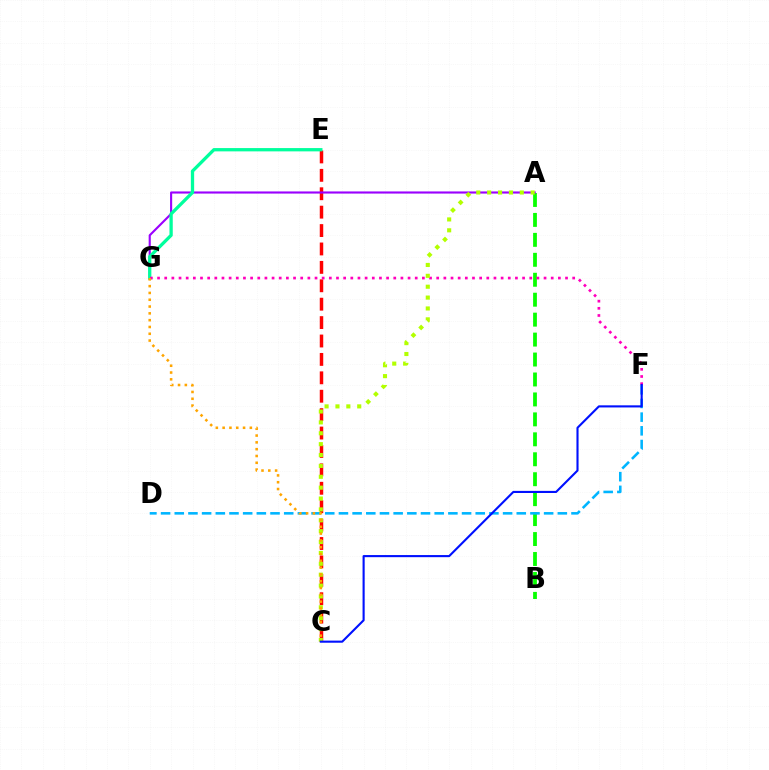{('A', 'B'): [{'color': '#08ff00', 'line_style': 'dashed', 'thickness': 2.71}], ('C', 'E'): [{'color': '#ff0000', 'line_style': 'dashed', 'thickness': 2.5}], ('A', 'G'): [{'color': '#9b00ff', 'line_style': 'solid', 'thickness': 1.53}], ('E', 'G'): [{'color': '#00ff9d', 'line_style': 'solid', 'thickness': 2.37}], ('F', 'G'): [{'color': '#ff00bd', 'line_style': 'dotted', 'thickness': 1.94}], ('A', 'C'): [{'color': '#b3ff00', 'line_style': 'dotted', 'thickness': 2.96}], ('D', 'F'): [{'color': '#00b5ff', 'line_style': 'dashed', 'thickness': 1.86}], ('C', 'G'): [{'color': '#ffa500', 'line_style': 'dotted', 'thickness': 1.85}], ('C', 'F'): [{'color': '#0010ff', 'line_style': 'solid', 'thickness': 1.52}]}